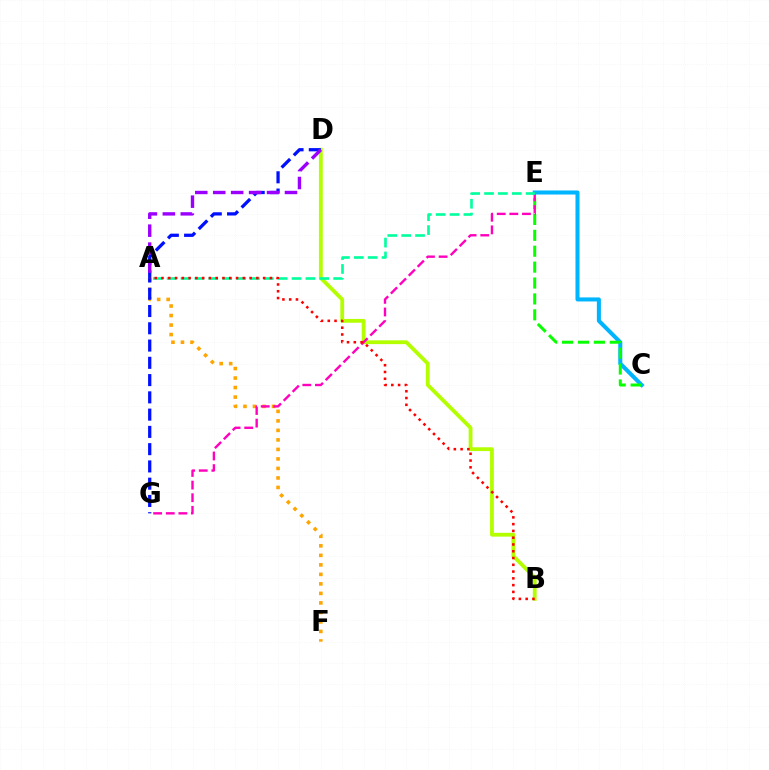{('C', 'E'): [{'color': '#00b5ff', 'line_style': 'solid', 'thickness': 2.91}, {'color': '#08ff00', 'line_style': 'dashed', 'thickness': 2.16}], ('B', 'D'): [{'color': '#b3ff00', 'line_style': 'solid', 'thickness': 2.74}], ('A', 'F'): [{'color': '#ffa500', 'line_style': 'dotted', 'thickness': 2.58}], ('D', 'G'): [{'color': '#0010ff', 'line_style': 'dashed', 'thickness': 2.35}], ('A', 'D'): [{'color': '#9b00ff', 'line_style': 'dashed', 'thickness': 2.44}], ('E', 'G'): [{'color': '#ff00bd', 'line_style': 'dashed', 'thickness': 1.71}], ('A', 'E'): [{'color': '#00ff9d', 'line_style': 'dashed', 'thickness': 1.88}], ('A', 'B'): [{'color': '#ff0000', 'line_style': 'dotted', 'thickness': 1.84}]}